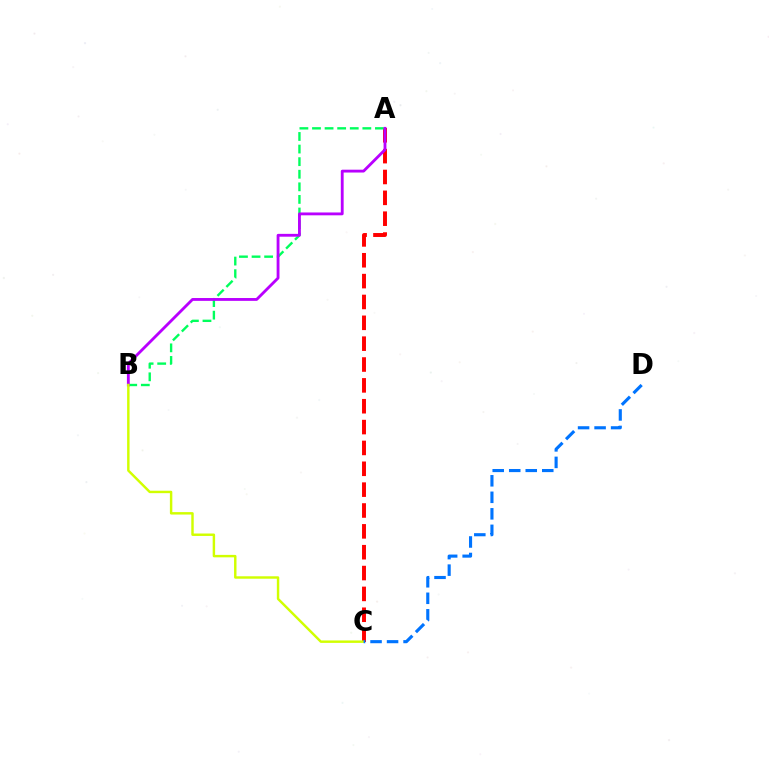{('A', 'C'): [{'color': '#ff0000', 'line_style': 'dashed', 'thickness': 2.83}], ('A', 'B'): [{'color': '#00ff5c', 'line_style': 'dashed', 'thickness': 1.71}, {'color': '#b900ff', 'line_style': 'solid', 'thickness': 2.04}], ('B', 'C'): [{'color': '#d1ff00', 'line_style': 'solid', 'thickness': 1.76}], ('C', 'D'): [{'color': '#0074ff', 'line_style': 'dashed', 'thickness': 2.24}]}